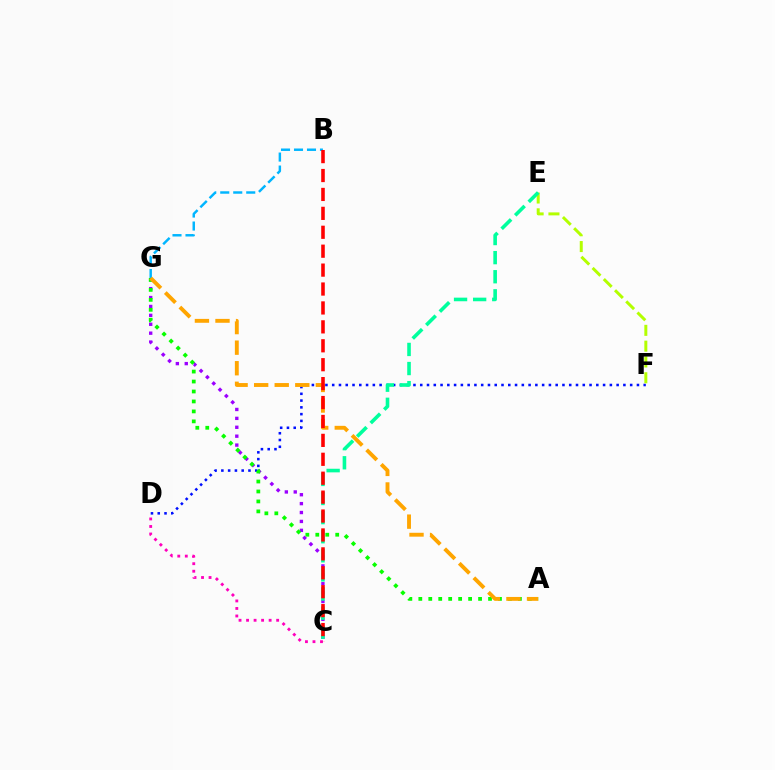{('C', 'G'): [{'color': '#9b00ff', 'line_style': 'dotted', 'thickness': 2.42}], ('D', 'F'): [{'color': '#0010ff', 'line_style': 'dotted', 'thickness': 1.84}], ('C', 'D'): [{'color': '#ff00bd', 'line_style': 'dotted', 'thickness': 2.04}], ('E', 'F'): [{'color': '#b3ff00', 'line_style': 'dashed', 'thickness': 2.15}], ('A', 'G'): [{'color': '#08ff00', 'line_style': 'dotted', 'thickness': 2.71}, {'color': '#ffa500', 'line_style': 'dashed', 'thickness': 2.79}], ('B', 'G'): [{'color': '#00b5ff', 'line_style': 'dashed', 'thickness': 1.77}], ('C', 'E'): [{'color': '#00ff9d', 'line_style': 'dashed', 'thickness': 2.59}], ('B', 'C'): [{'color': '#ff0000', 'line_style': 'dashed', 'thickness': 2.57}]}